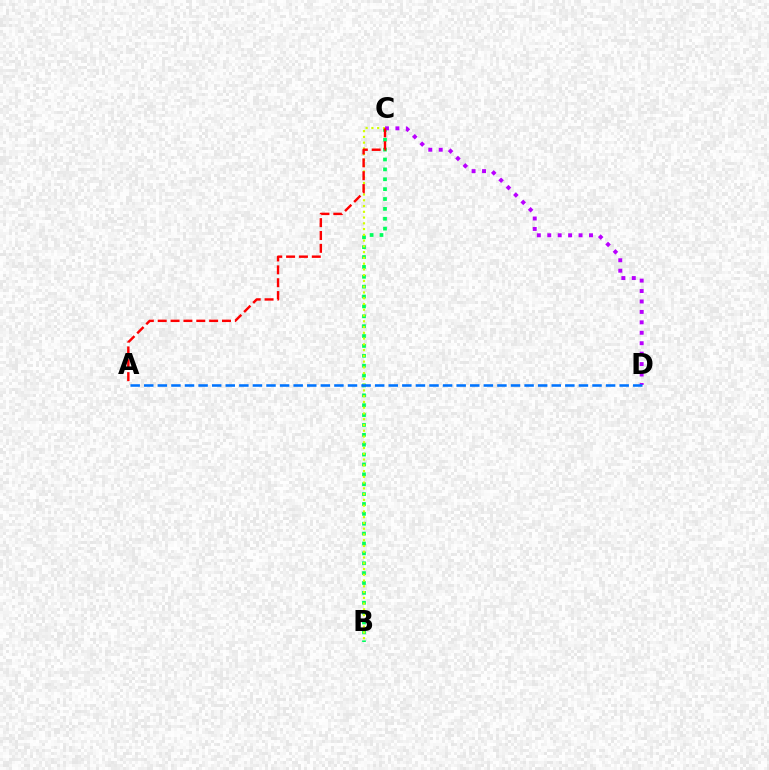{('B', 'C'): [{'color': '#00ff5c', 'line_style': 'dotted', 'thickness': 2.68}, {'color': '#d1ff00', 'line_style': 'dotted', 'thickness': 1.57}], ('C', 'D'): [{'color': '#b900ff', 'line_style': 'dotted', 'thickness': 2.83}], ('A', 'D'): [{'color': '#0074ff', 'line_style': 'dashed', 'thickness': 1.85}], ('A', 'C'): [{'color': '#ff0000', 'line_style': 'dashed', 'thickness': 1.75}]}